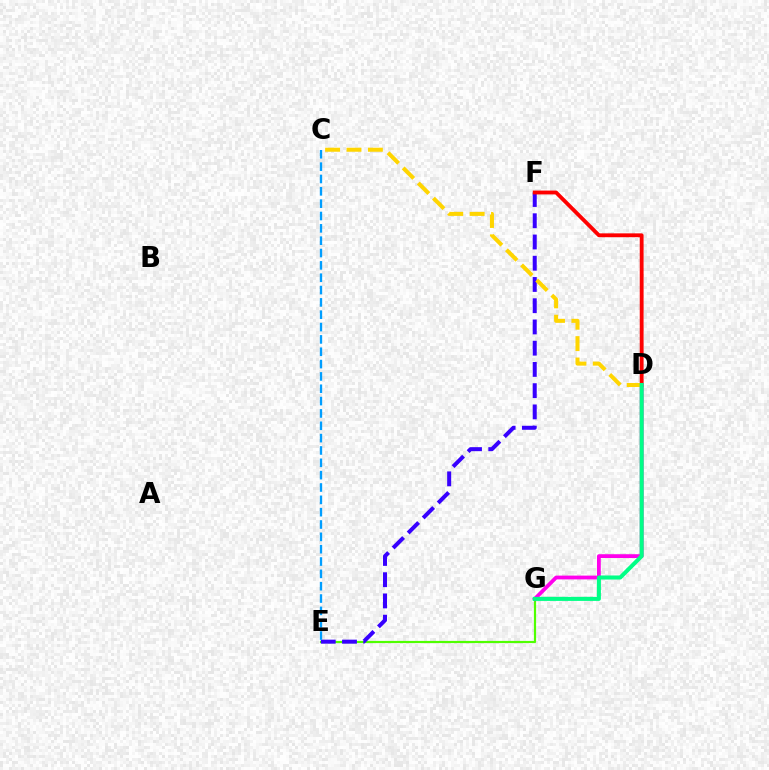{('E', 'G'): [{'color': '#4fff00', 'line_style': 'solid', 'thickness': 1.57}], ('E', 'F'): [{'color': '#3700ff', 'line_style': 'dashed', 'thickness': 2.89}], ('D', 'F'): [{'color': '#ff0000', 'line_style': 'solid', 'thickness': 2.76}], ('D', 'G'): [{'color': '#ff00ed', 'line_style': 'solid', 'thickness': 2.73}, {'color': '#00ff86', 'line_style': 'solid', 'thickness': 2.91}], ('C', 'E'): [{'color': '#009eff', 'line_style': 'dashed', 'thickness': 1.68}], ('C', 'D'): [{'color': '#ffd500', 'line_style': 'dashed', 'thickness': 2.91}]}